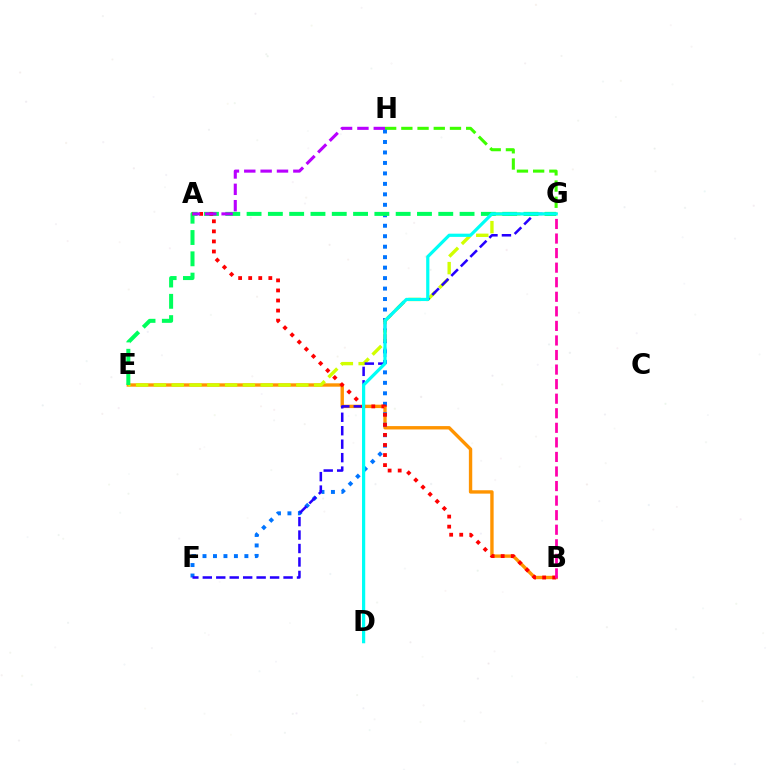{('B', 'E'): [{'color': '#ff9400', 'line_style': 'solid', 'thickness': 2.43}], ('G', 'H'): [{'color': '#3dff00', 'line_style': 'dashed', 'thickness': 2.2}], ('F', 'H'): [{'color': '#0074ff', 'line_style': 'dotted', 'thickness': 2.85}], ('E', 'G'): [{'color': '#d1ff00', 'line_style': 'dashed', 'thickness': 2.42}, {'color': '#00ff5c', 'line_style': 'dashed', 'thickness': 2.89}], ('F', 'G'): [{'color': '#2500ff', 'line_style': 'dashed', 'thickness': 1.83}], ('A', 'B'): [{'color': '#ff0000', 'line_style': 'dotted', 'thickness': 2.73}], ('A', 'H'): [{'color': '#b900ff', 'line_style': 'dashed', 'thickness': 2.22}], ('D', 'G'): [{'color': '#00fff6', 'line_style': 'solid', 'thickness': 2.31}], ('B', 'G'): [{'color': '#ff00ac', 'line_style': 'dashed', 'thickness': 1.98}]}